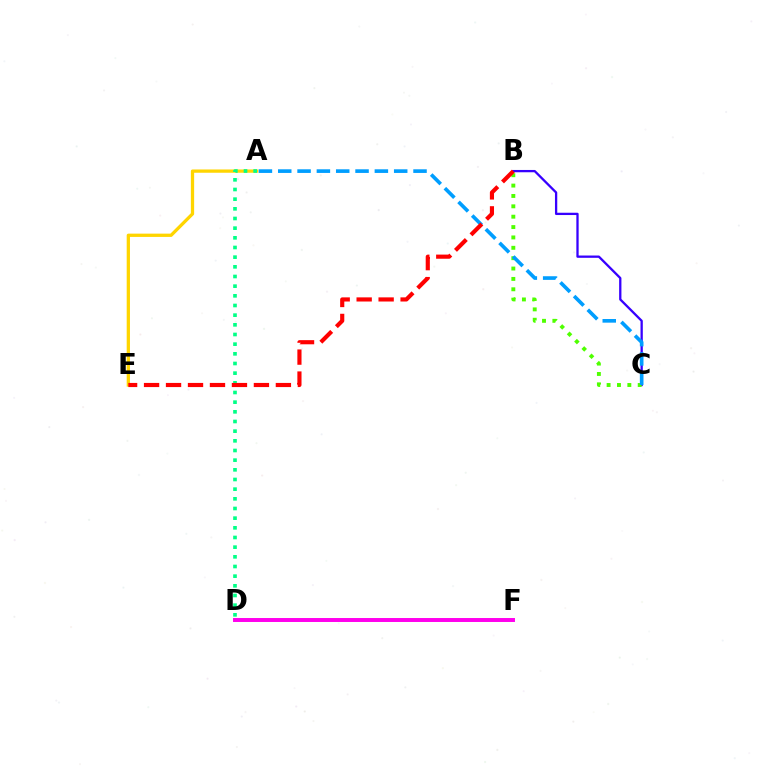{('B', 'C'): [{'color': '#3700ff', 'line_style': 'solid', 'thickness': 1.65}, {'color': '#4fff00', 'line_style': 'dotted', 'thickness': 2.82}], ('A', 'E'): [{'color': '#ffd500', 'line_style': 'solid', 'thickness': 2.36}], ('D', 'F'): [{'color': '#ff00ed', 'line_style': 'solid', 'thickness': 2.84}], ('A', 'D'): [{'color': '#00ff86', 'line_style': 'dotted', 'thickness': 2.63}], ('A', 'C'): [{'color': '#009eff', 'line_style': 'dashed', 'thickness': 2.63}], ('B', 'E'): [{'color': '#ff0000', 'line_style': 'dashed', 'thickness': 2.98}]}